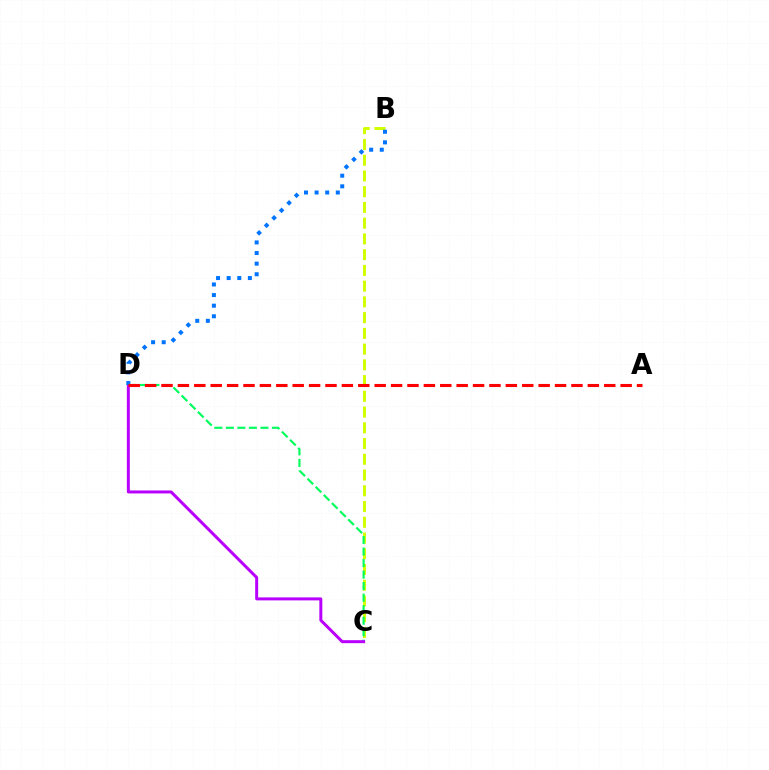{('B', 'C'): [{'color': '#d1ff00', 'line_style': 'dashed', 'thickness': 2.14}], ('C', 'D'): [{'color': '#00ff5c', 'line_style': 'dashed', 'thickness': 1.57}, {'color': '#b900ff', 'line_style': 'solid', 'thickness': 2.15}], ('B', 'D'): [{'color': '#0074ff', 'line_style': 'dotted', 'thickness': 2.88}], ('A', 'D'): [{'color': '#ff0000', 'line_style': 'dashed', 'thickness': 2.23}]}